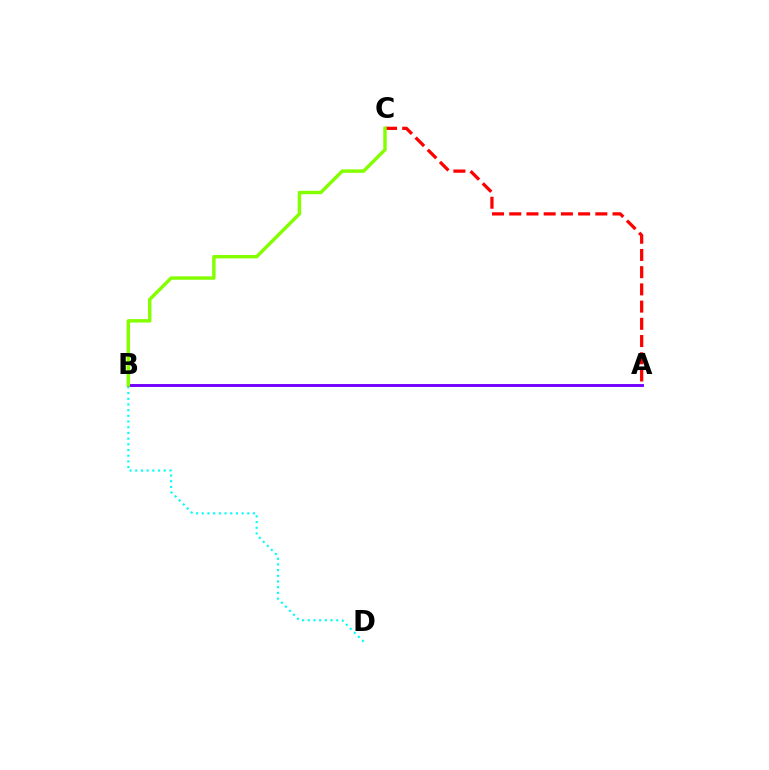{('B', 'D'): [{'color': '#00fff6', 'line_style': 'dotted', 'thickness': 1.55}], ('A', 'B'): [{'color': '#7200ff', 'line_style': 'solid', 'thickness': 2.08}], ('A', 'C'): [{'color': '#ff0000', 'line_style': 'dashed', 'thickness': 2.34}], ('B', 'C'): [{'color': '#84ff00', 'line_style': 'solid', 'thickness': 2.47}]}